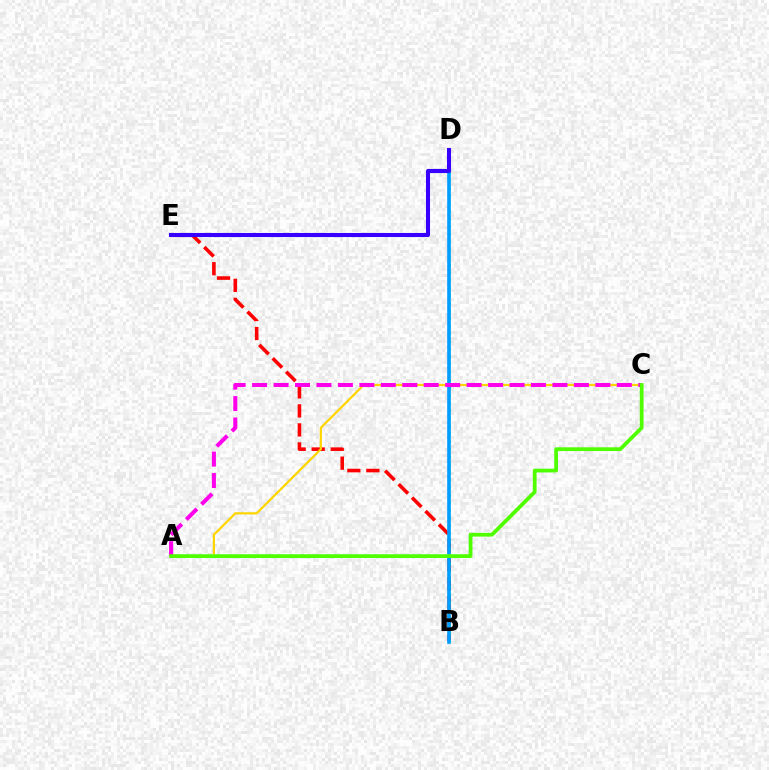{('B', 'E'): [{'color': '#ff0000', 'line_style': 'dashed', 'thickness': 2.58}], ('A', 'C'): [{'color': '#ffd500', 'line_style': 'solid', 'thickness': 1.59}, {'color': '#ff00ed', 'line_style': 'dashed', 'thickness': 2.91}, {'color': '#4fff00', 'line_style': 'solid', 'thickness': 2.7}], ('B', 'D'): [{'color': '#00ff86', 'line_style': 'dotted', 'thickness': 2.08}, {'color': '#009eff', 'line_style': 'solid', 'thickness': 2.61}], ('D', 'E'): [{'color': '#3700ff', 'line_style': 'solid', 'thickness': 2.93}]}